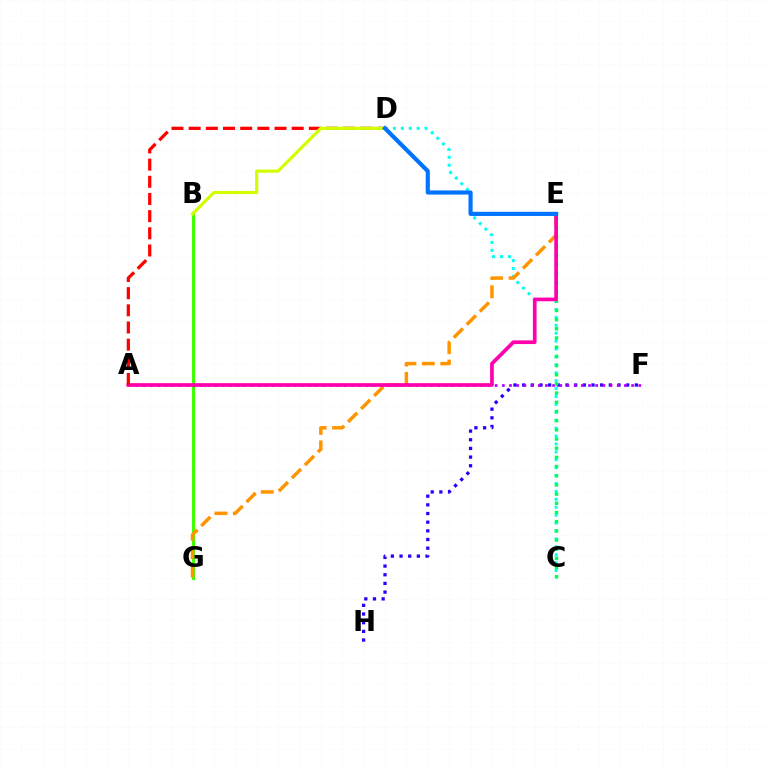{('C', 'D'): [{'color': '#00fff6', 'line_style': 'dotted', 'thickness': 2.15}], ('F', 'H'): [{'color': '#2500ff', 'line_style': 'dotted', 'thickness': 2.35}], ('B', 'G'): [{'color': '#3dff00', 'line_style': 'solid', 'thickness': 2.14}], ('E', 'G'): [{'color': '#ff9400', 'line_style': 'dashed', 'thickness': 2.5}], ('A', 'F'): [{'color': '#b900ff', 'line_style': 'dotted', 'thickness': 1.95}], ('C', 'E'): [{'color': '#00ff5c', 'line_style': 'dotted', 'thickness': 2.5}], ('A', 'E'): [{'color': '#ff00ac', 'line_style': 'solid', 'thickness': 2.66}], ('A', 'D'): [{'color': '#ff0000', 'line_style': 'dashed', 'thickness': 2.33}], ('B', 'D'): [{'color': '#d1ff00', 'line_style': 'solid', 'thickness': 2.3}], ('D', 'E'): [{'color': '#0074ff', 'line_style': 'solid', 'thickness': 2.99}]}